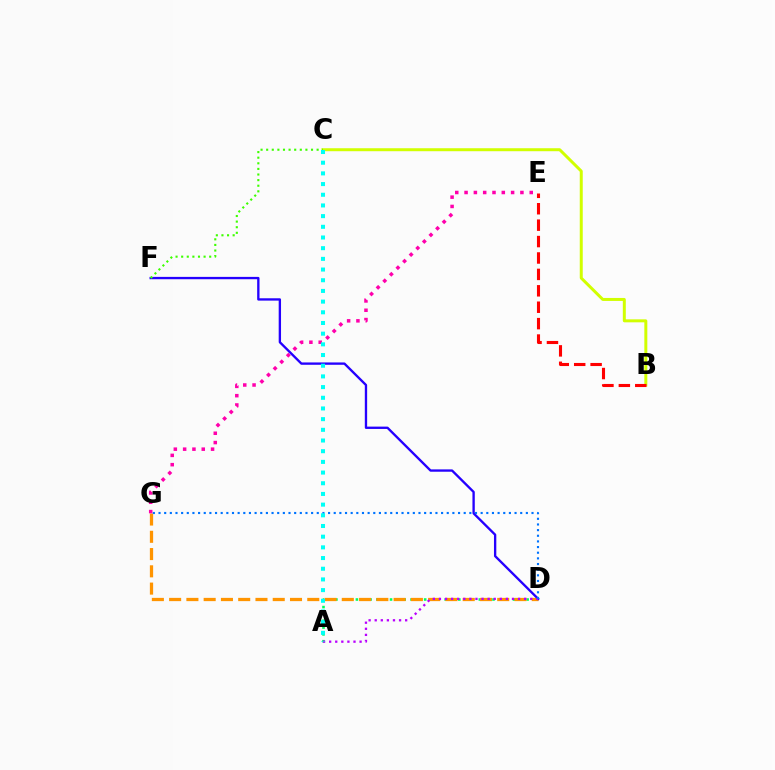{('A', 'D'): [{'color': '#00ff5c', 'line_style': 'dotted', 'thickness': 1.86}, {'color': '#b900ff', 'line_style': 'dotted', 'thickness': 1.65}], ('D', 'G'): [{'color': '#ff9400', 'line_style': 'dashed', 'thickness': 2.35}, {'color': '#0074ff', 'line_style': 'dotted', 'thickness': 1.54}], ('B', 'C'): [{'color': '#d1ff00', 'line_style': 'solid', 'thickness': 2.15}], ('E', 'G'): [{'color': '#ff00ac', 'line_style': 'dotted', 'thickness': 2.53}], ('D', 'F'): [{'color': '#2500ff', 'line_style': 'solid', 'thickness': 1.68}], ('B', 'E'): [{'color': '#ff0000', 'line_style': 'dashed', 'thickness': 2.23}], ('C', 'F'): [{'color': '#3dff00', 'line_style': 'dotted', 'thickness': 1.52}], ('A', 'C'): [{'color': '#00fff6', 'line_style': 'dotted', 'thickness': 2.9}]}